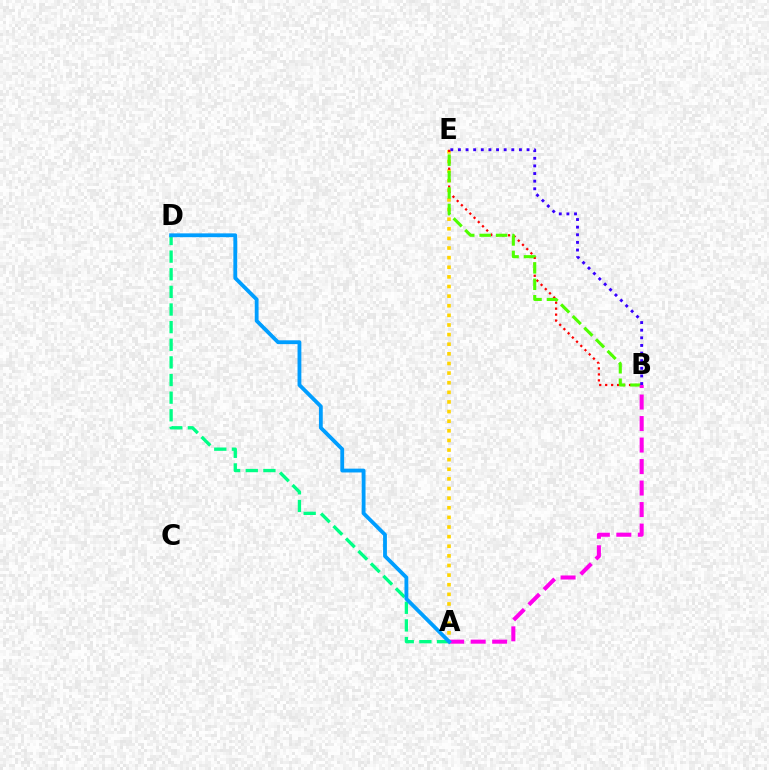{('A', 'E'): [{'color': '#ffd500', 'line_style': 'dotted', 'thickness': 2.61}], ('B', 'E'): [{'color': '#ff0000', 'line_style': 'dotted', 'thickness': 1.62}, {'color': '#4fff00', 'line_style': 'dashed', 'thickness': 2.23}, {'color': '#3700ff', 'line_style': 'dotted', 'thickness': 2.07}], ('A', 'D'): [{'color': '#00ff86', 'line_style': 'dashed', 'thickness': 2.39}, {'color': '#009eff', 'line_style': 'solid', 'thickness': 2.75}], ('A', 'B'): [{'color': '#ff00ed', 'line_style': 'dashed', 'thickness': 2.92}]}